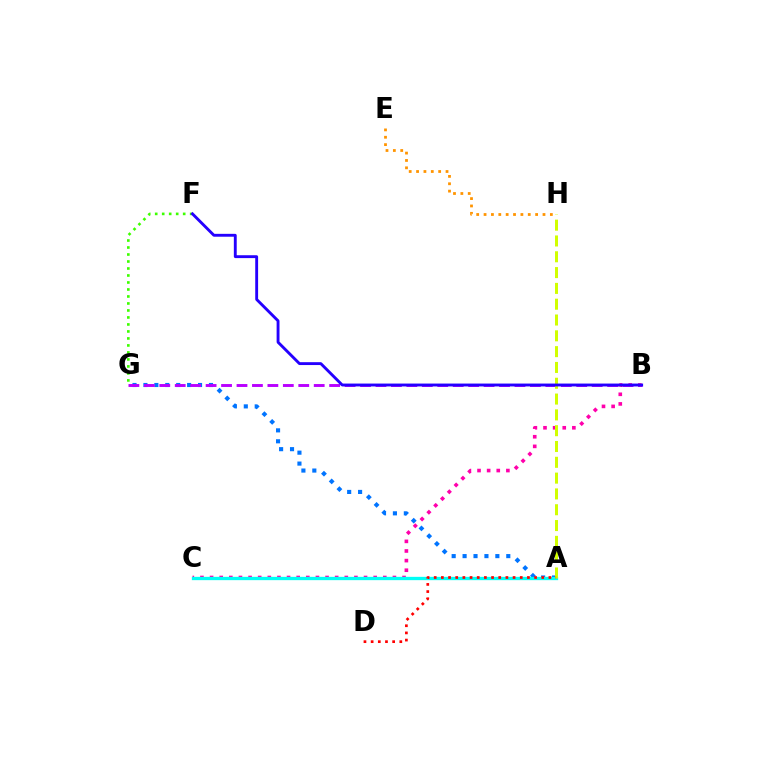{('A', 'G'): [{'color': '#0074ff', 'line_style': 'dotted', 'thickness': 2.97}], ('A', 'C'): [{'color': '#00ff5c', 'line_style': 'solid', 'thickness': 2.01}, {'color': '#00fff6', 'line_style': 'solid', 'thickness': 2.38}], ('F', 'G'): [{'color': '#3dff00', 'line_style': 'dotted', 'thickness': 1.9}], ('B', 'C'): [{'color': '#ff00ac', 'line_style': 'dotted', 'thickness': 2.61}], ('E', 'H'): [{'color': '#ff9400', 'line_style': 'dotted', 'thickness': 2.0}], ('B', 'G'): [{'color': '#b900ff', 'line_style': 'dashed', 'thickness': 2.1}], ('A', 'H'): [{'color': '#d1ff00', 'line_style': 'dashed', 'thickness': 2.15}], ('A', 'D'): [{'color': '#ff0000', 'line_style': 'dotted', 'thickness': 1.95}], ('B', 'F'): [{'color': '#2500ff', 'line_style': 'solid', 'thickness': 2.07}]}